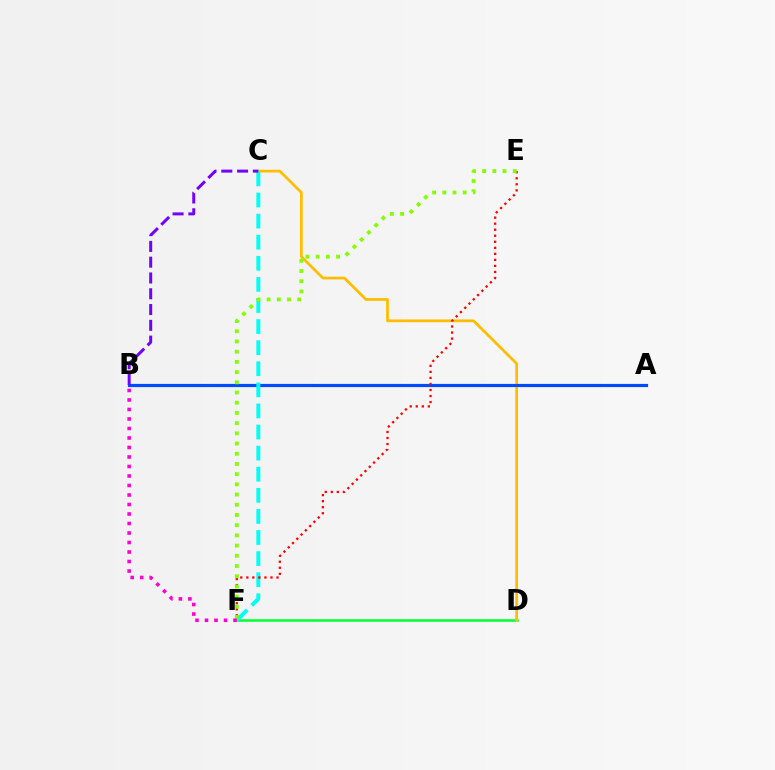{('D', 'F'): [{'color': '#00ff39', 'line_style': 'solid', 'thickness': 1.82}], ('C', 'D'): [{'color': '#ffbd00', 'line_style': 'solid', 'thickness': 1.97}], ('A', 'B'): [{'color': '#004bff', 'line_style': 'solid', 'thickness': 2.29}], ('C', 'F'): [{'color': '#00fff6', 'line_style': 'dashed', 'thickness': 2.87}], ('E', 'F'): [{'color': '#ff0000', 'line_style': 'dotted', 'thickness': 1.64}, {'color': '#84ff00', 'line_style': 'dotted', 'thickness': 2.77}], ('B', 'F'): [{'color': '#ff00cf', 'line_style': 'dotted', 'thickness': 2.58}], ('B', 'C'): [{'color': '#7200ff', 'line_style': 'dashed', 'thickness': 2.14}]}